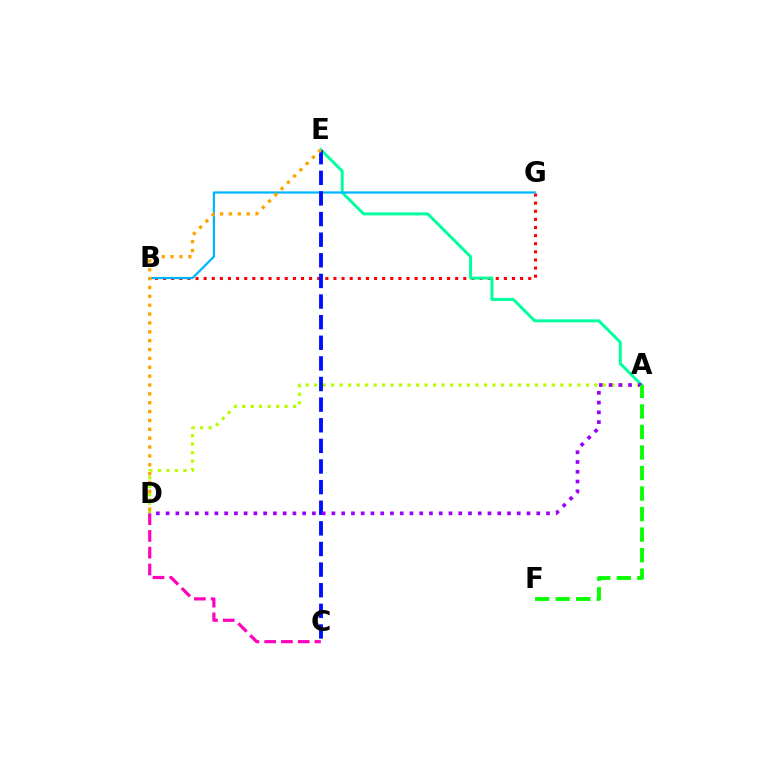{('B', 'G'): [{'color': '#ff0000', 'line_style': 'dotted', 'thickness': 2.2}, {'color': '#00b5ff', 'line_style': 'solid', 'thickness': 1.61}], ('A', 'E'): [{'color': '#00ff9d', 'line_style': 'solid', 'thickness': 2.13}], ('A', 'D'): [{'color': '#b3ff00', 'line_style': 'dotted', 'thickness': 2.31}, {'color': '#9b00ff', 'line_style': 'dotted', 'thickness': 2.65}], ('C', 'D'): [{'color': '#ff00bd', 'line_style': 'dashed', 'thickness': 2.28}], ('C', 'E'): [{'color': '#0010ff', 'line_style': 'dashed', 'thickness': 2.8}], ('D', 'E'): [{'color': '#ffa500', 'line_style': 'dotted', 'thickness': 2.41}], ('A', 'F'): [{'color': '#08ff00', 'line_style': 'dashed', 'thickness': 2.79}]}